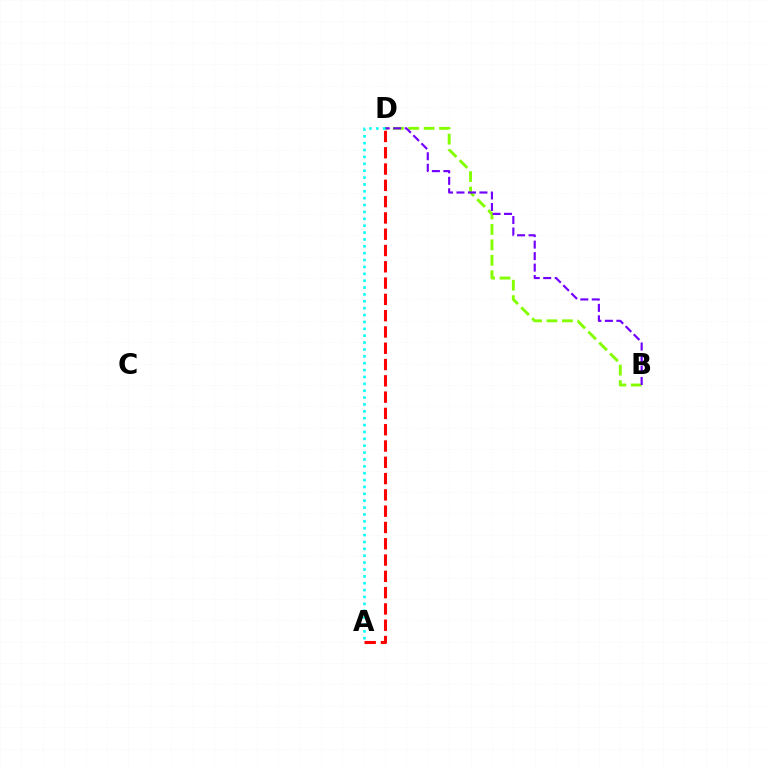{('B', 'D'): [{'color': '#84ff00', 'line_style': 'dashed', 'thickness': 2.1}, {'color': '#7200ff', 'line_style': 'dashed', 'thickness': 1.56}], ('A', 'D'): [{'color': '#ff0000', 'line_style': 'dashed', 'thickness': 2.21}, {'color': '#00fff6', 'line_style': 'dotted', 'thickness': 1.87}]}